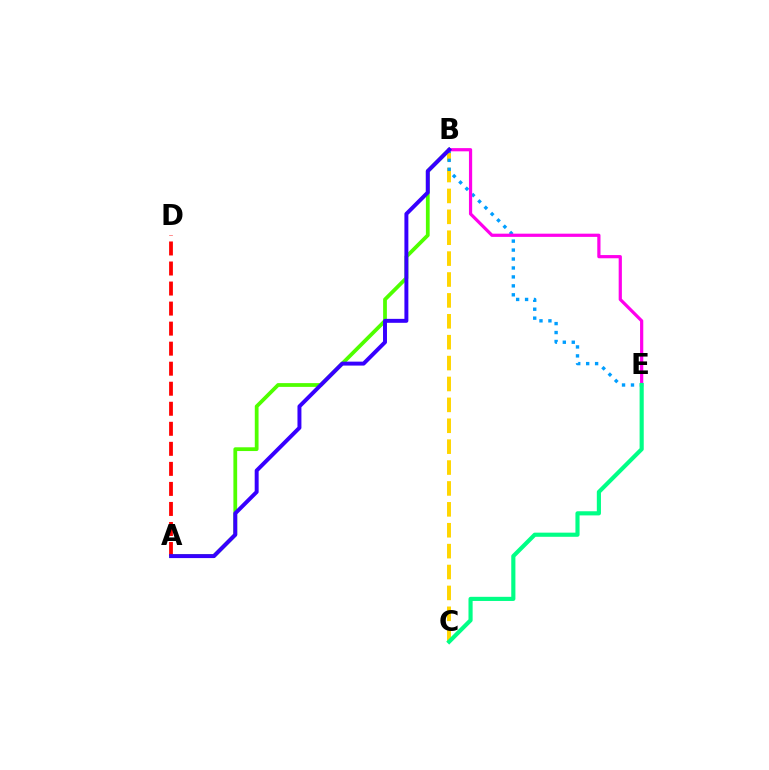{('A', 'B'): [{'color': '#4fff00', 'line_style': 'solid', 'thickness': 2.71}, {'color': '#3700ff', 'line_style': 'solid', 'thickness': 2.84}], ('B', 'C'): [{'color': '#ffd500', 'line_style': 'dashed', 'thickness': 2.84}], ('B', 'E'): [{'color': '#009eff', 'line_style': 'dotted', 'thickness': 2.43}, {'color': '#ff00ed', 'line_style': 'solid', 'thickness': 2.31}], ('A', 'D'): [{'color': '#ff0000', 'line_style': 'dashed', 'thickness': 2.72}], ('C', 'E'): [{'color': '#00ff86', 'line_style': 'solid', 'thickness': 2.98}]}